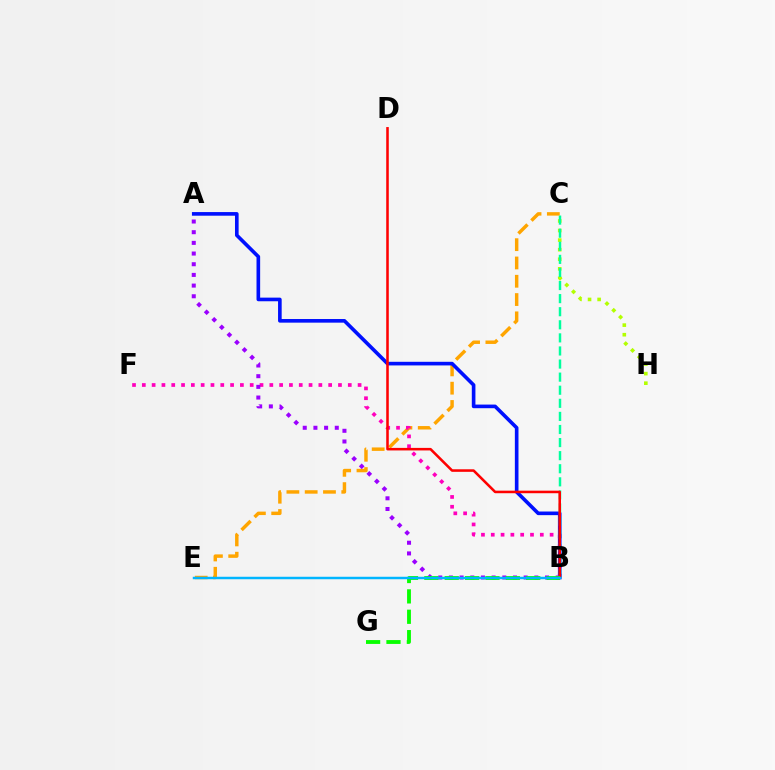{('C', 'E'): [{'color': '#ffa500', 'line_style': 'dashed', 'thickness': 2.49}], ('B', 'F'): [{'color': '#ff00bd', 'line_style': 'dotted', 'thickness': 2.66}], ('A', 'B'): [{'color': '#0010ff', 'line_style': 'solid', 'thickness': 2.62}, {'color': '#9b00ff', 'line_style': 'dotted', 'thickness': 2.9}], ('C', 'H'): [{'color': '#b3ff00', 'line_style': 'dotted', 'thickness': 2.6}], ('B', 'C'): [{'color': '#00ff9d', 'line_style': 'dashed', 'thickness': 1.78}], ('B', 'D'): [{'color': '#ff0000', 'line_style': 'solid', 'thickness': 1.84}], ('B', 'G'): [{'color': '#08ff00', 'line_style': 'dashed', 'thickness': 2.77}], ('B', 'E'): [{'color': '#00b5ff', 'line_style': 'solid', 'thickness': 1.77}]}